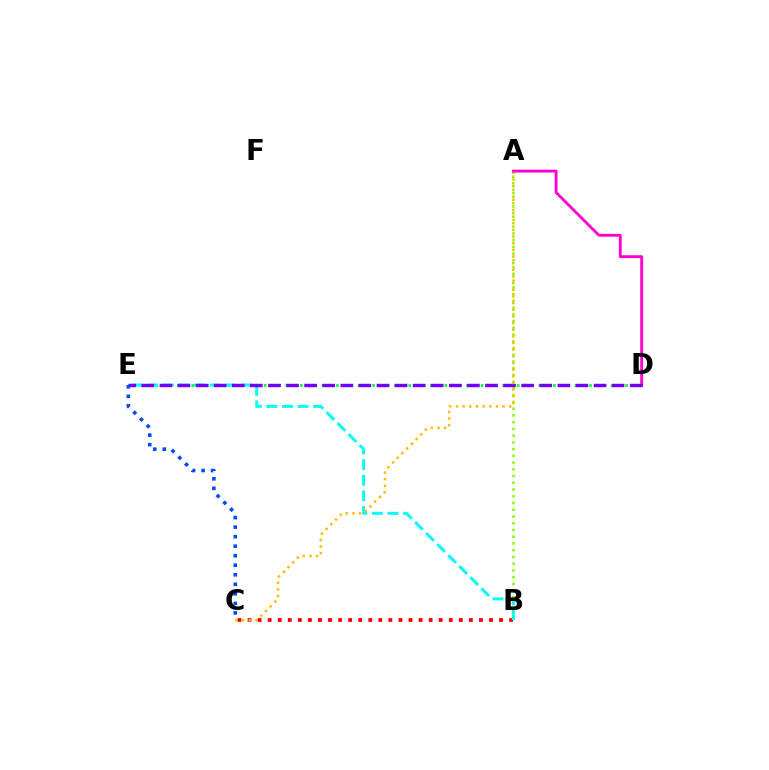{('D', 'E'): [{'color': '#00ff39', 'line_style': 'dotted', 'thickness': 1.96}, {'color': '#7200ff', 'line_style': 'dashed', 'thickness': 2.46}], ('A', 'B'): [{'color': '#84ff00', 'line_style': 'dotted', 'thickness': 1.83}], ('B', 'C'): [{'color': '#ff0000', 'line_style': 'dotted', 'thickness': 2.73}], ('B', 'E'): [{'color': '#00fff6', 'line_style': 'dashed', 'thickness': 2.12}], ('A', 'D'): [{'color': '#ff00cf', 'line_style': 'solid', 'thickness': 2.06}], ('C', 'E'): [{'color': '#004bff', 'line_style': 'dotted', 'thickness': 2.59}], ('A', 'C'): [{'color': '#ffbd00', 'line_style': 'dotted', 'thickness': 1.81}]}